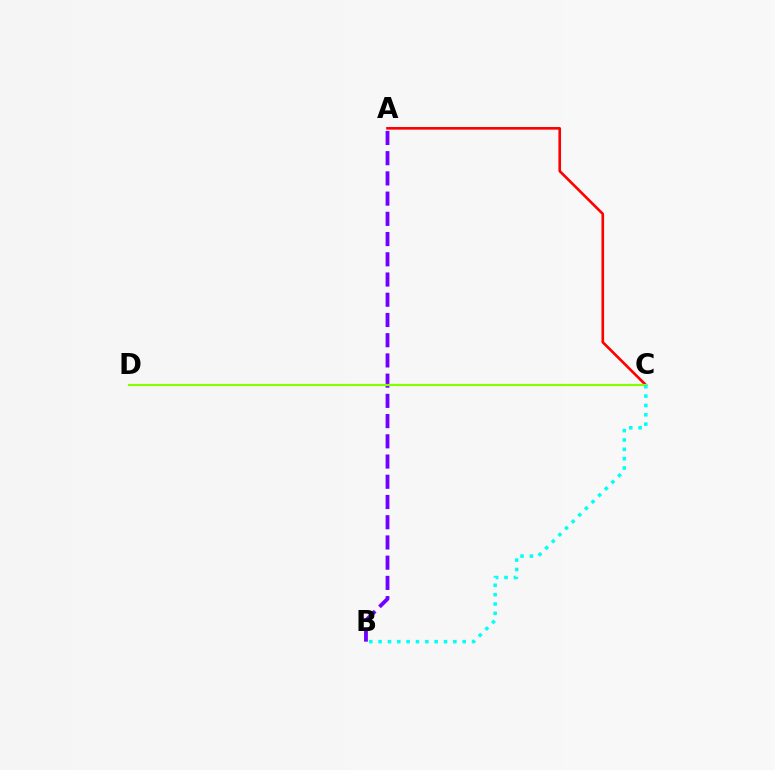{('A', 'C'): [{'color': '#ff0000', 'line_style': 'solid', 'thickness': 1.9}], ('A', 'B'): [{'color': '#7200ff', 'line_style': 'dashed', 'thickness': 2.75}], ('C', 'D'): [{'color': '#84ff00', 'line_style': 'solid', 'thickness': 1.57}], ('B', 'C'): [{'color': '#00fff6', 'line_style': 'dotted', 'thickness': 2.54}]}